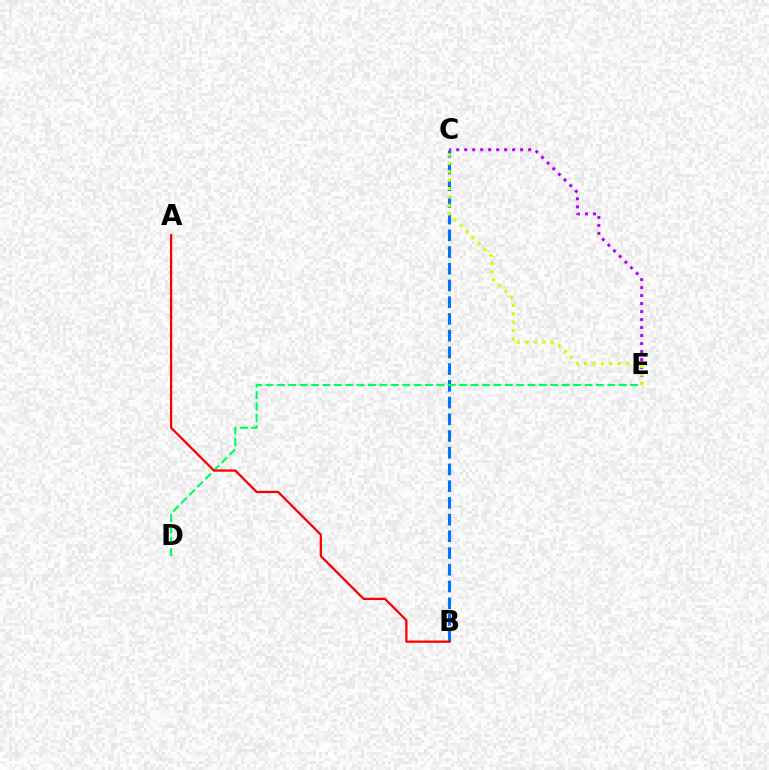{('C', 'E'): [{'color': '#b900ff', 'line_style': 'dotted', 'thickness': 2.17}, {'color': '#d1ff00', 'line_style': 'dotted', 'thickness': 2.29}], ('B', 'C'): [{'color': '#0074ff', 'line_style': 'dashed', 'thickness': 2.27}], ('D', 'E'): [{'color': '#00ff5c', 'line_style': 'dashed', 'thickness': 1.55}], ('A', 'B'): [{'color': '#ff0000', 'line_style': 'solid', 'thickness': 1.64}]}